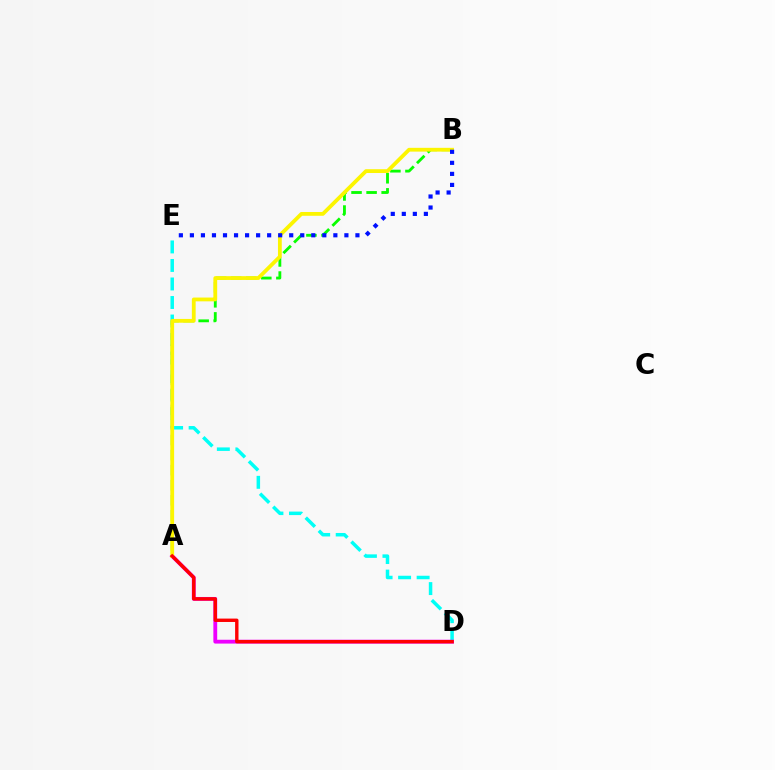{('D', 'E'): [{'color': '#00fff6', 'line_style': 'dashed', 'thickness': 2.52}], ('A', 'B'): [{'color': '#08ff00', 'line_style': 'dashed', 'thickness': 2.05}, {'color': '#fcf500', 'line_style': 'solid', 'thickness': 2.73}], ('A', 'D'): [{'color': '#ee00ff', 'line_style': 'solid', 'thickness': 2.76}, {'color': '#ff0000', 'line_style': 'solid', 'thickness': 2.44}], ('B', 'E'): [{'color': '#0010ff', 'line_style': 'dotted', 'thickness': 3.0}]}